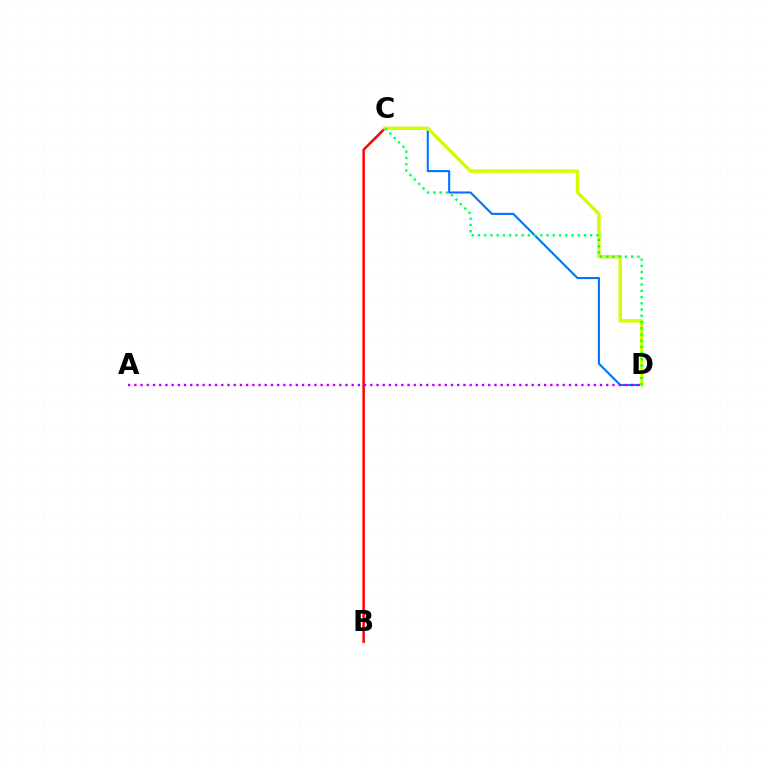{('C', 'D'): [{'color': '#0074ff', 'line_style': 'solid', 'thickness': 1.51}, {'color': '#d1ff00', 'line_style': 'solid', 'thickness': 2.47}, {'color': '#00ff5c', 'line_style': 'dotted', 'thickness': 1.69}], ('B', 'C'): [{'color': '#ff0000', 'line_style': 'solid', 'thickness': 1.79}], ('A', 'D'): [{'color': '#b900ff', 'line_style': 'dotted', 'thickness': 1.69}]}